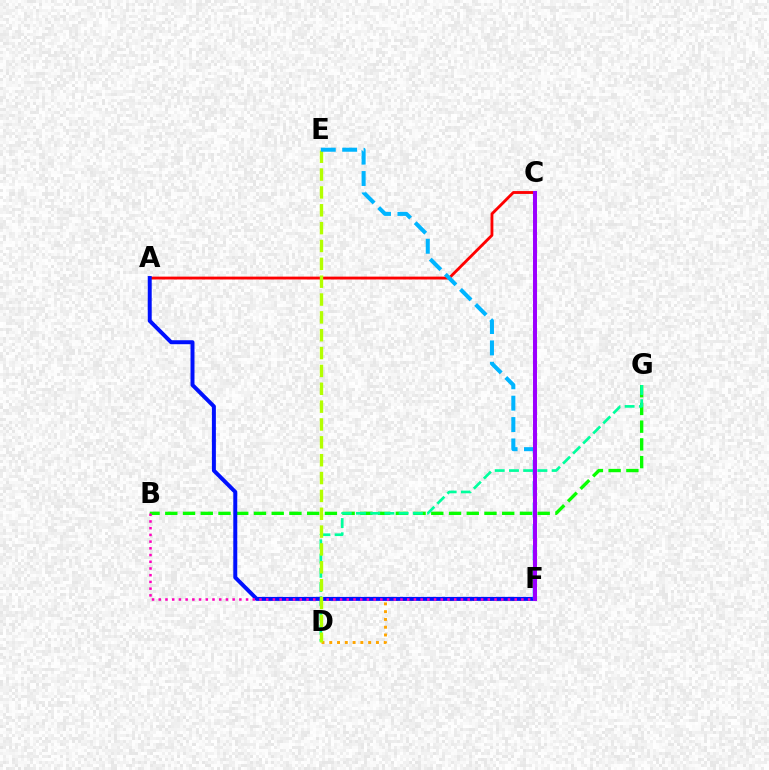{('D', 'F'): [{'color': '#ffa500', 'line_style': 'dotted', 'thickness': 2.11}], ('B', 'G'): [{'color': '#08ff00', 'line_style': 'dashed', 'thickness': 2.41}], ('A', 'C'): [{'color': '#ff0000', 'line_style': 'solid', 'thickness': 2.05}], ('D', 'G'): [{'color': '#00ff9d', 'line_style': 'dashed', 'thickness': 1.93}], ('A', 'F'): [{'color': '#0010ff', 'line_style': 'solid', 'thickness': 2.86}], ('B', 'F'): [{'color': '#ff00bd', 'line_style': 'dotted', 'thickness': 1.82}], ('D', 'E'): [{'color': '#b3ff00', 'line_style': 'dashed', 'thickness': 2.43}], ('E', 'F'): [{'color': '#00b5ff', 'line_style': 'dashed', 'thickness': 2.9}], ('C', 'F'): [{'color': '#9b00ff', 'line_style': 'solid', 'thickness': 2.91}]}